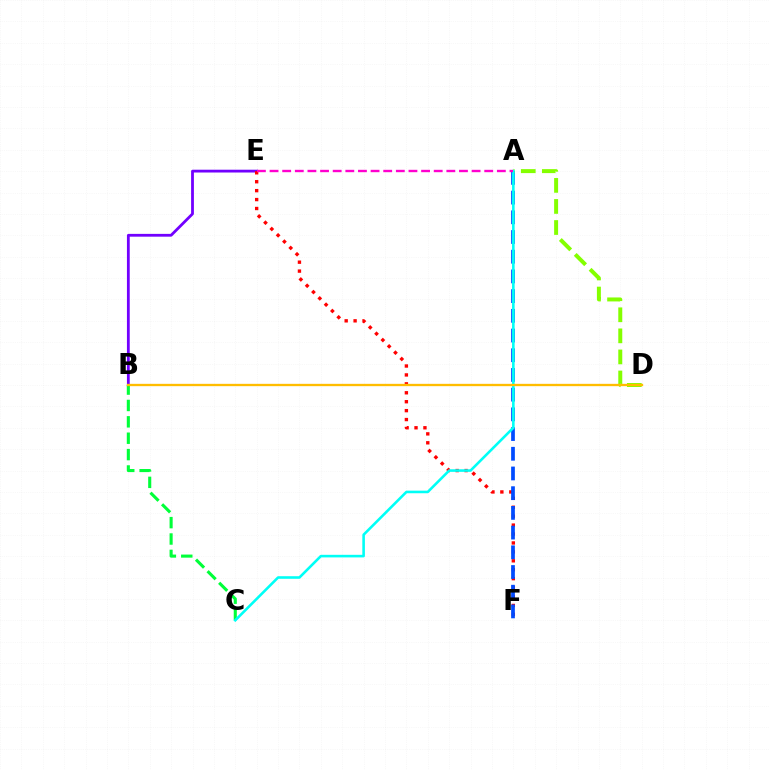{('B', 'E'): [{'color': '#7200ff', 'line_style': 'solid', 'thickness': 2.01}], ('E', 'F'): [{'color': '#ff0000', 'line_style': 'dotted', 'thickness': 2.42}], ('B', 'C'): [{'color': '#00ff39', 'line_style': 'dashed', 'thickness': 2.23}], ('A', 'F'): [{'color': '#004bff', 'line_style': 'dashed', 'thickness': 2.68}], ('A', 'D'): [{'color': '#84ff00', 'line_style': 'dashed', 'thickness': 2.86}], ('A', 'C'): [{'color': '#00fff6', 'line_style': 'solid', 'thickness': 1.87}], ('A', 'E'): [{'color': '#ff00cf', 'line_style': 'dashed', 'thickness': 1.72}], ('B', 'D'): [{'color': '#ffbd00', 'line_style': 'solid', 'thickness': 1.68}]}